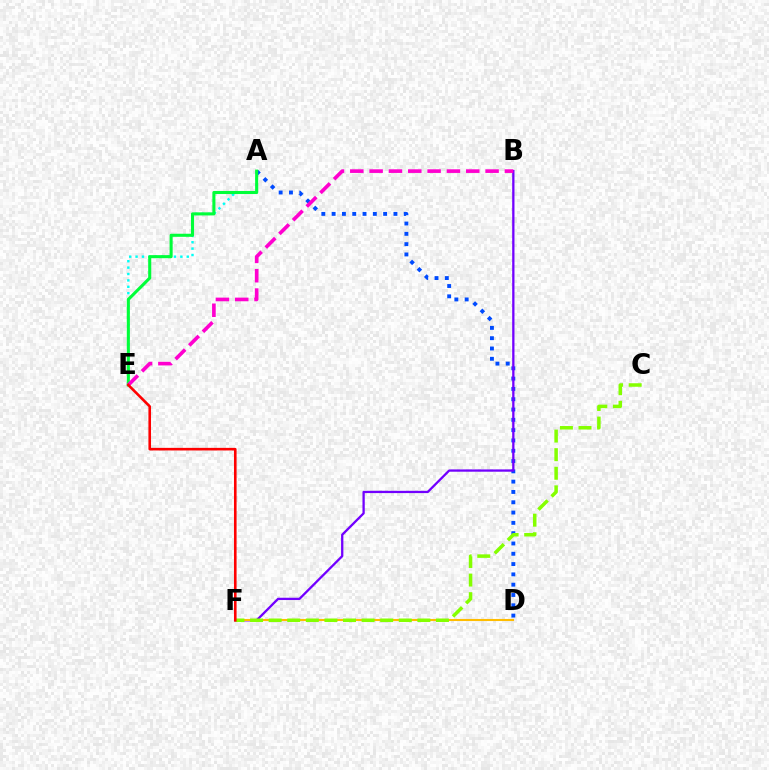{('A', 'D'): [{'color': '#004bff', 'line_style': 'dotted', 'thickness': 2.8}], ('A', 'E'): [{'color': '#00fff6', 'line_style': 'dotted', 'thickness': 1.74}, {'color': '#00ff39', 'line_style': 'solid', 'thickness': 2.21}], ('B', 'F'): [{'color': '#7200ff', 'line_style': 'solid', 'thickness': 1.65}], ('D', 'F'): [{'color': '#ffbd00', 'line_style': 'solid', 'thickness': 1.51}], ('B', 'E'): [{'color': '#ff00cf', 'line_style': 'dashed', 'thickness': 2.63}], ('C', 'F'): [{'color': '#84ff00', 'line_style': 'dashed', 'thickness': 2.53}], ('E', 'F'): [{'color': '#ff0000', 'line_style': 'solid', 'thickness': 1.87}]}